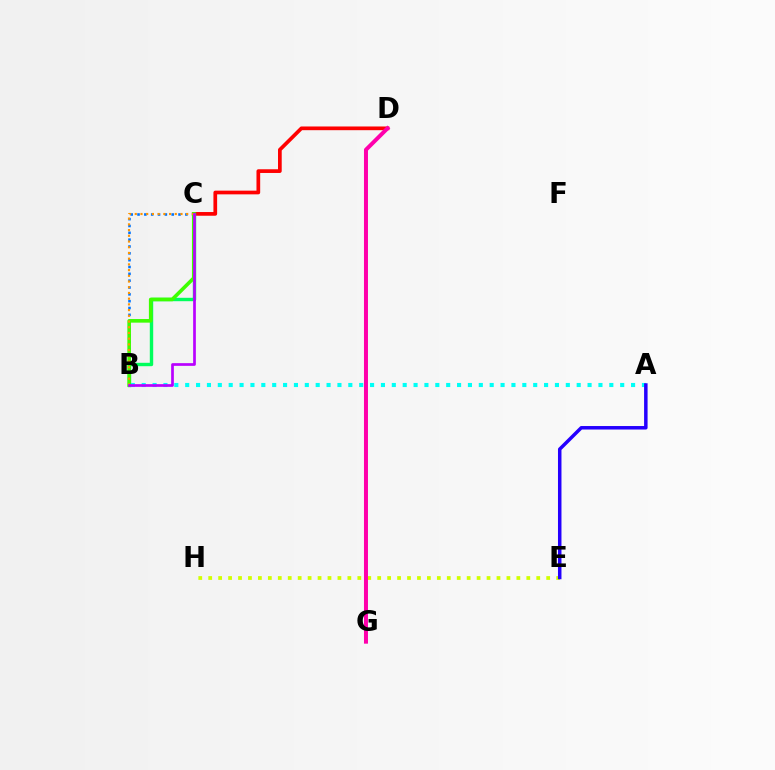{('E', 'H'): [{'color': '#d1ff00', 'line_style': 'dotted', 'thickness': 2.7}], ('C', 'D'): [{'color': '#ff0000', 'line_style': 'solid', 'thickness': 2.67}], ('B', 'C'): [{'color': '#00ff5c', 'line_style': 'solid', 'thickness': 2.45}, {'color': '#0074ff', 'line_style': 'dotted', 'thickness': 1.86}, {'color': '#3dff00', 'line_style': 'solid', 'thickness': 2.6}, {'color': '#ff9400', 'line_style': 'dotted', 'thickness': 1.55}, {'color': '#b900ff', 'line_style': 'solid', 'thickness': 1.94}], ('A', 'B'): [{'color': '#00fff6', 'line_style': 'dotted', 'thickness': 2.95}], ('A', 'E'): [{'color': '#2500ff', 'line_style': 'solid', 'thickness': 2.51}], ('D', 'G'): [{'color': '#ff00ac', 'line_style': 'solid', 'thickness': 2.87}]}